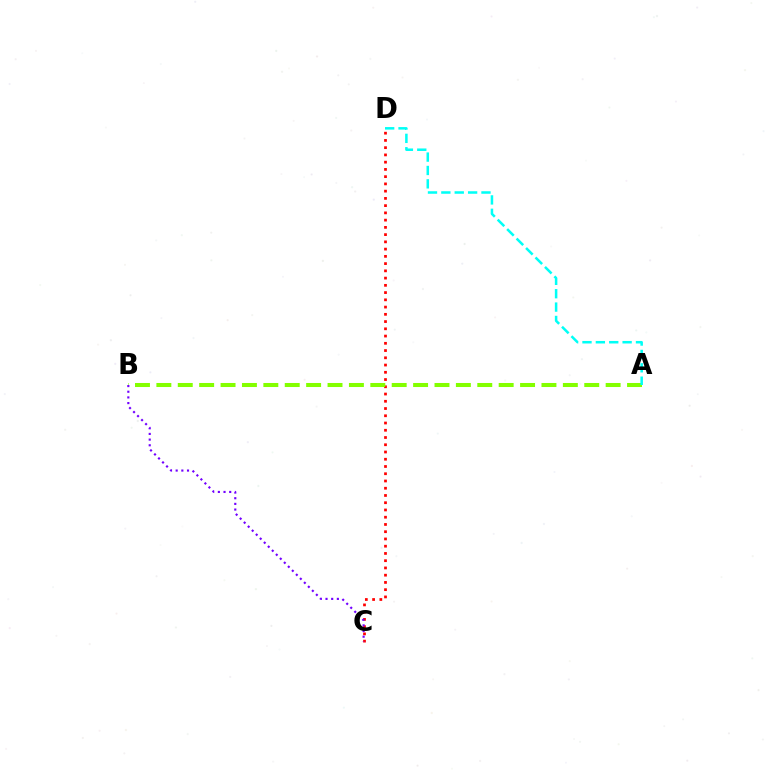{('C', 'D'): [{'color': '#ff0000', 'line_style': 'dotted', 'thickness': 1.97}], ('A', 'B'): [{'color': '#84ff00', 'line_style': 'dashed', 'thickness': 2.91}], ('A', 'D'): [{'color': '#00fff6', 'line_style': 'dashed', 'thickness': 1.82}], ('B', 'C'): [{'color': '#7200ff', 'line_style': 'dotted', 'thickness': 1.54}]}